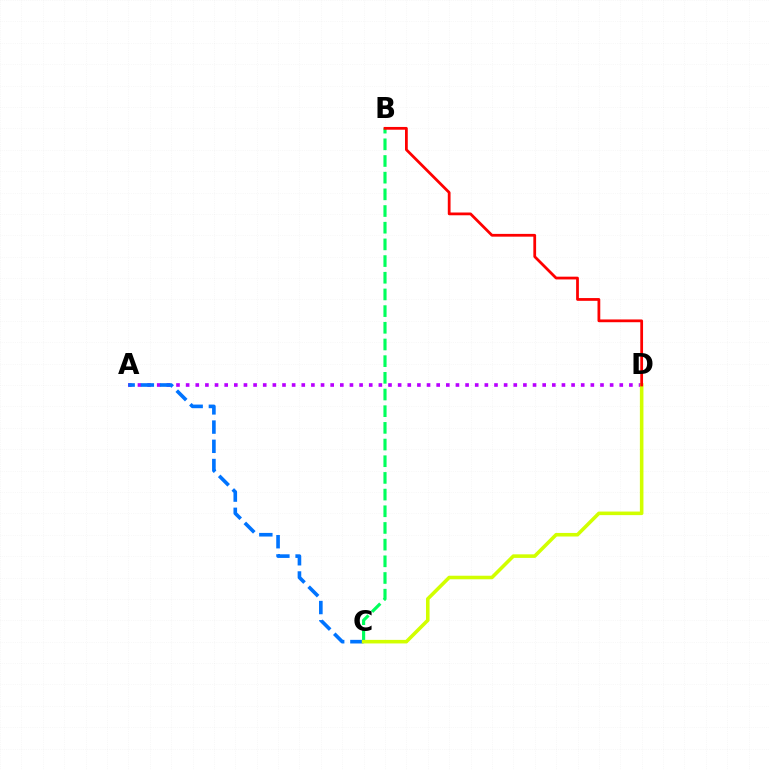{('A', 'D'): [{'color': '#b900ff', 'line_style': 'dotted', 'thickness': 2.62}], ('B', 'C'): [{'color': '#00ff5c', 'line_style': 'dashed', 'thickness': 2.27}], ('A', 'C'): [{'color': '#0074ff', 'line_style': 'dashed', 'thickness': 2.61}], ('C', 'D'): [{'color': '#d1ff00', 'line_style': 'solid', 'thickness': 2.57}], ('B', 'D'): [{'color': '#ff0000', 'line_style': 'solid', 'thickness': 1.99}]}